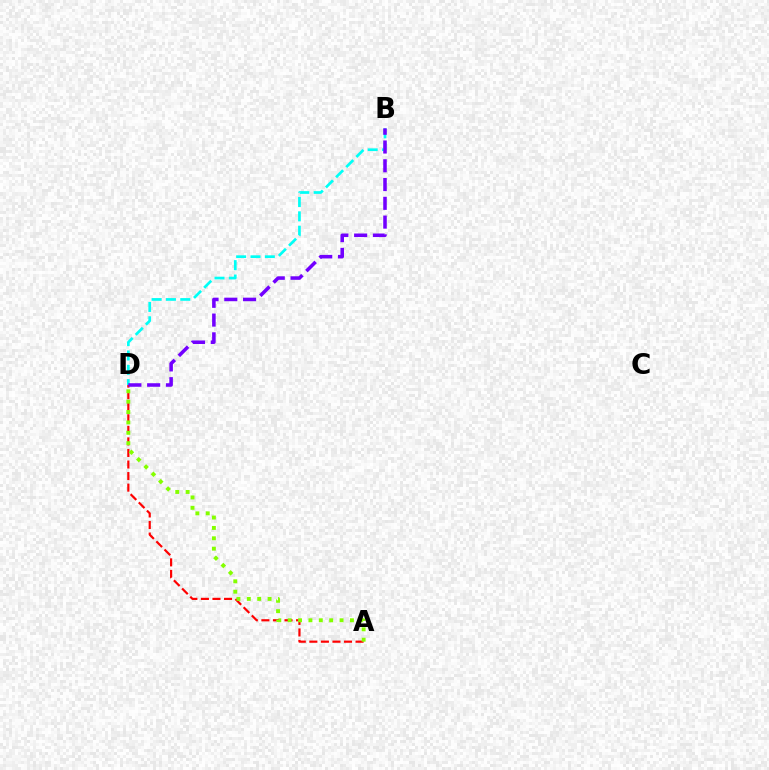{('A', 'D'): [{'color': '#ff0000', 'line_style': 'dashed', 'thickness': 1.57}, {'color': '#84ff00', 'line_style': 'dotted', 'thickness': 2.82}], ('B', 'D'): [{'color': '#00fff6', 'line_style': 'dashed', 'thickness': 1.95}, {'color': '#7200ff', 'line_style': 'dashed', 'thickness': 2.55}]}